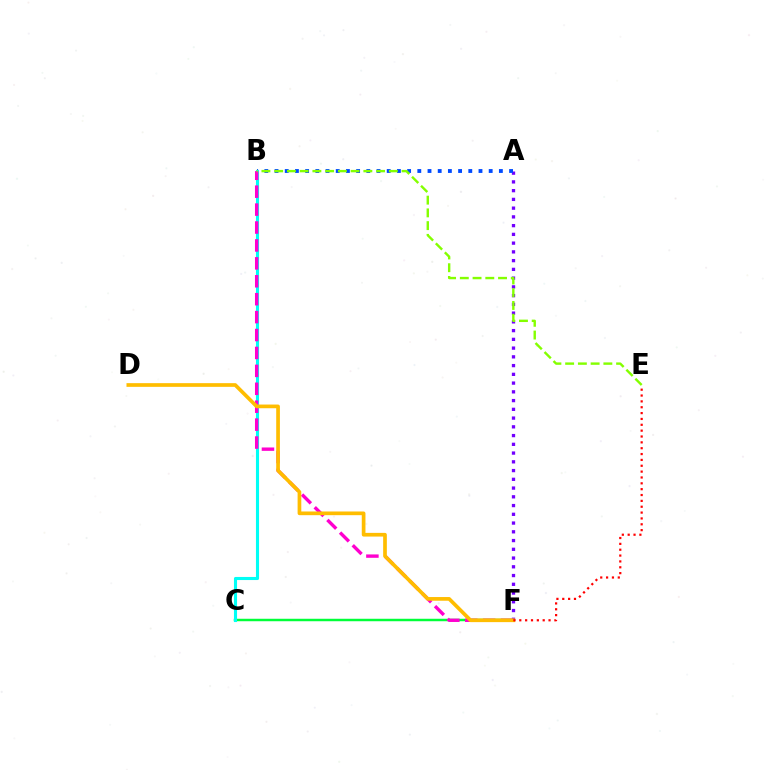{('C', 'F'): [{'color': '#00ff39', 'line_style': 'solid', 'thickness': 1.78}], ('A', 'F'): [{'color': '#7200ff', 'line_style': 'dotted', 'thickness': 2.38}], ('A', 'B'): [{'color': '#004bff', 'line_style': 'dotted', 'thickness': 2.77}], ('B', 'C'): [{'color': '#00fff6', 'line_style': 'solid', 'thickness': 2.23}], ('B', 'F'): [{'color': '#ff00cf', 'line_style': 'dashed', 'thickness': 2.43}], ('D', 'F'): [{'color': '#ffbd00', 'line_style': 'solid', 'thickness': 2.66}], ('E', 'F'): [{'color': '#ff0000', 'line_style': 'dotted', 'thickness': 1.59}], ('B', 'E'): [{'color': '#84ff00', 'line_style': 'dashed', 'thickness': 1.73}]}